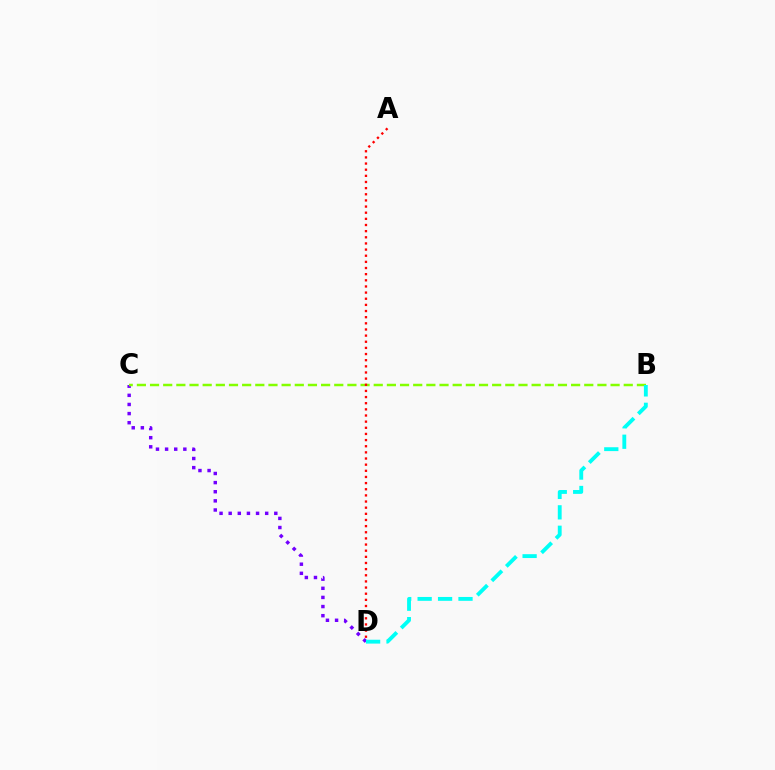{('C', 'D'): [{'color': '#7200ff', 'line_style': 'dotted', 'thickness': 2.48}], ('B', 'C'): [{'color': '#84ff00', 'line_style': 'dashed', 'thickness': 1.79}], ('A', 'D'): [{'color': '#ff0000', 'line_style': 'dotted', 'thickness': 1.67}], ('B', 'D'): [{'color': '#00fff6', 'line_style': 'dashed', 'thickness': 2.78}]}